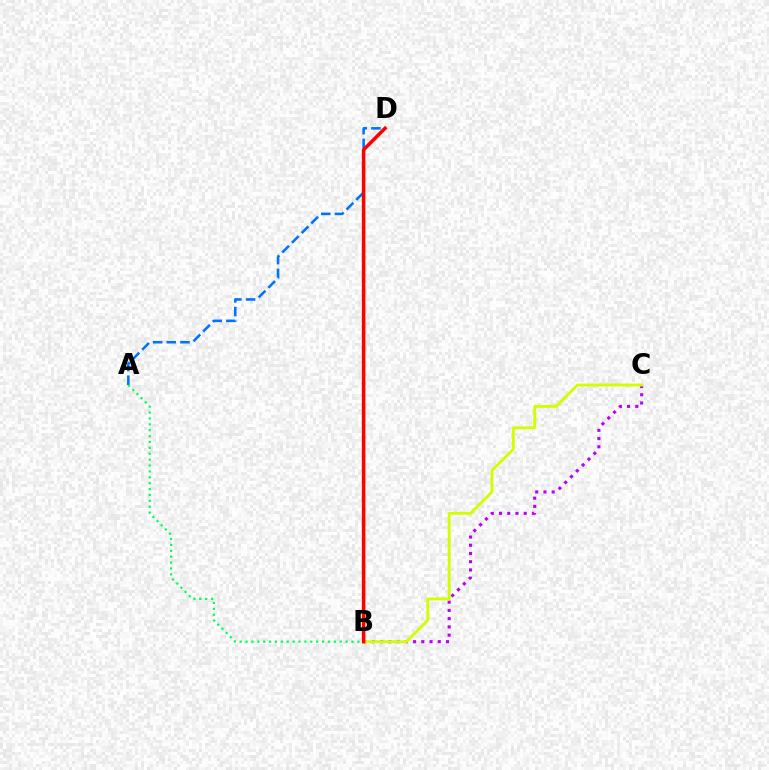{('A', 'D'): [{'color': '#0074ff', 'line_style': 'dashed', 'thickness': 1.86}], ('B', 'C'): [{'color': '#b900ff', 'line_style': 'dotted', 'thickness': 2.24}, {'color': '#d1ff00', 'line_style': 'solid', 'thickness': 2.07}], ('A', 'B'): [{'color': '#00ff5c', 'line_style': 'dotted', 'thickness': 1.6}], ('B', 'D'): [{'color': '#ff0000', 'line_style': 'solid', 'thickness': 2.54}]}